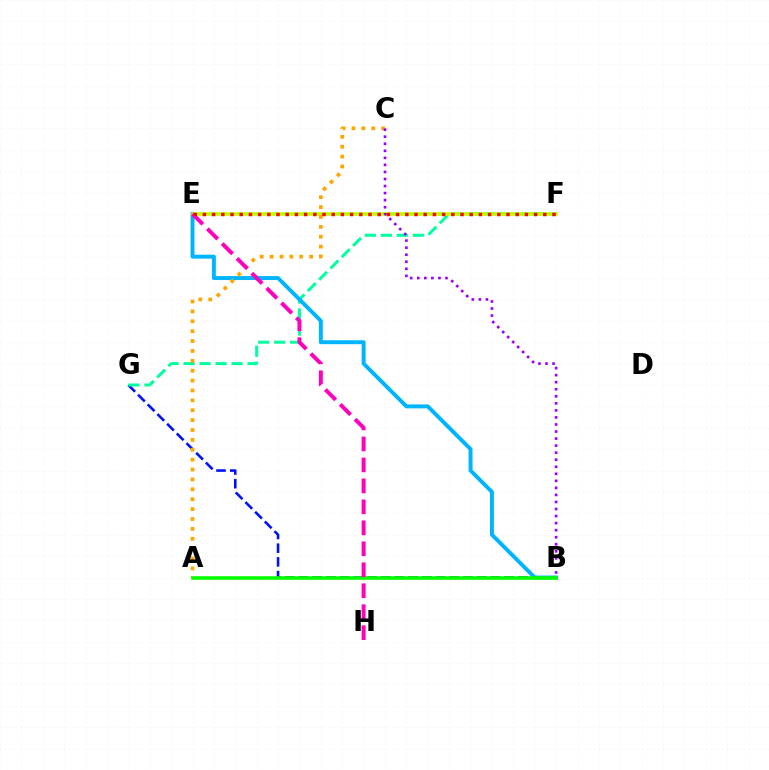{('B', 'G'): [{'color': '#0010ff', 'line_style': 'dashed', 'thickness': 1.86}], ('F', 'G'): [{'color': '#00ff9d', 'line_style': 'dashed', 'thickness': 2.17}], ('B', 'E'): [{'color': '#00b5ff', 'line_style': 'solid', 'thickness': 2.84}], ('E', 'F'): [{'color': '#b3ff00', 'line_style': 'solid', 'thickness': 2.53}, {'color': '#ff0000', 'line_style': 'dotted', 'thickness': 2.5}], ('A', 'C'): [{'color': '#ffa500', 'line_style': 'dotted', 'thickness': 2.69}], ('B', 'C'): [{'color': '#9b00ff', 'line_style': 'dotted', 'thickness': 1.91}], ('A', 'B'): [{'color': '#08ff00', 'line_style': 'solid', 'thickness': 2.6}], ('E', 'H'): [{'color': '#ff00bd', 'line_style': 'dashed', 'thickness': 2.85}]}